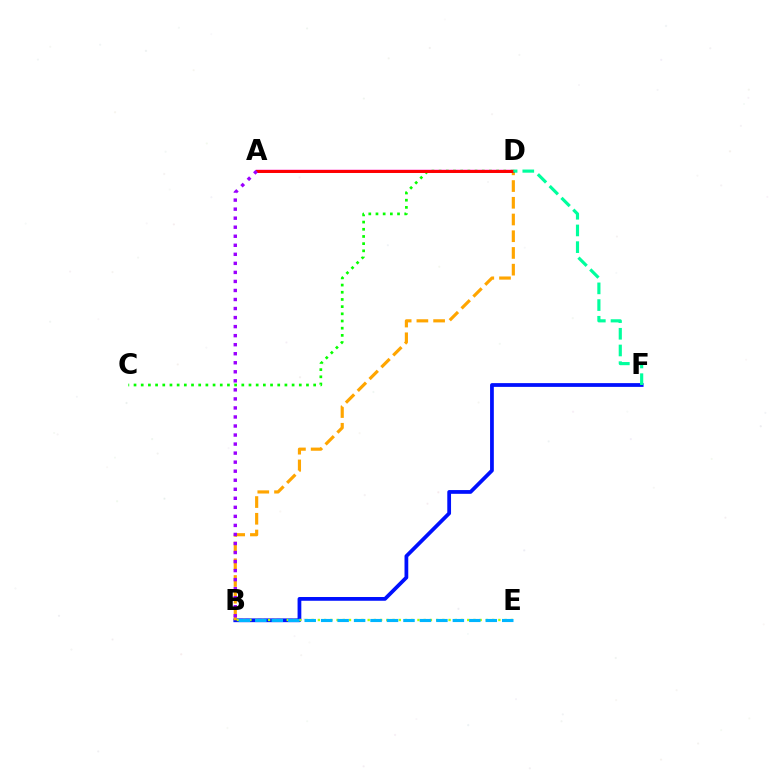{('B', 'F'): [{'color': '#0010ff', 'line_style': 'solid', 'thickness': 2.7}], ('B', 'D'): [{'color': '#ffa500', 'line_style': 'dashed', 'thickness': 2.27}], ('A', 'D'): [{'color': '#ff00bd', 'line_style': 'solid', 'thickness': 1.8}, {'color': '#ff0000', 'line_style': 'solid', 'thickness': 2.14}], ('B', 'E'): [{'color': '#b3ff00', 'line_style': 'dotted', 'thickness': 1.69}, {'color': '#00b5ff', 'line_style': 'dashed', 'thickness': 2.24}], ('C', 'D'): [{'color': '#08ff00', 'line_style': 'dotted', 'thickness': 1.95}], ('D', 'F'): [{'color': '#00ff9d', 'line_style': 'dashed', 'thickness': 2.27}], ('A', 'B'): [{'color': '#9b00ff', 'line_style': 'dotted', 'thickness': 2.46}]}